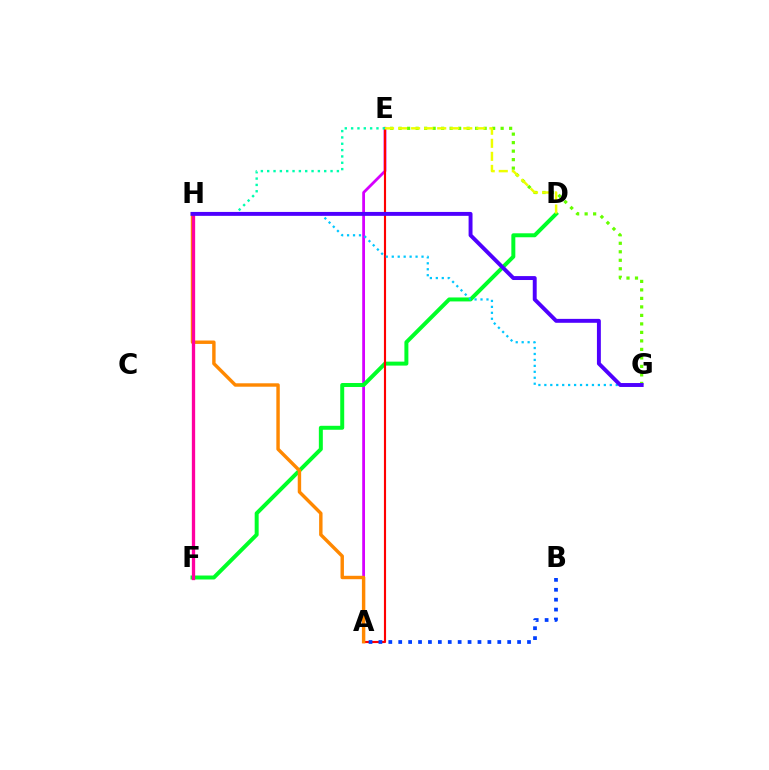{('A', 'E'): [{'color': '#d600ff', 'line_style': 'solid', 'thickness': 2.01}, {'color': '#ff0000', 'line_style': 'solid', 'thickness': 1.54}], ('E', 'G'): [{'color': '#66ff00', 'line_style': 'dotted', 'thickness': 2.31}], ('D', 'F'): [{'color': '#00ff27', 'line_style': 'solid', 'thickness': 2.86}], ('A', 'H'): [{'color': '#ff8800', 'line_style': 'solid', 'thickness': 2.46}], ('A', 'B'): [{'color': '#003fff', 'line_style': 'dotted', 'thickness': 2.69}], ('D', 'E'): [{'color': '#eeff00', 'line_style': 'dashed', 'thickness': 1.77}], ('F', 'H'): [{'color': '#ff00a0', 'line_style': 'solid', 'thickness': 2.38}], ('G', 'H'): [{'color': '#00c7ff', 'line_style': 'dotted', 'thickness': 1.62}, {'color': '#4f00ff', 'line_style': 'solid', 'thickness': 2.82}], ('E', 'H'): [{'color': '#00ffaf', 'line_style': 'dotted', 'thickness': 1.72}]}